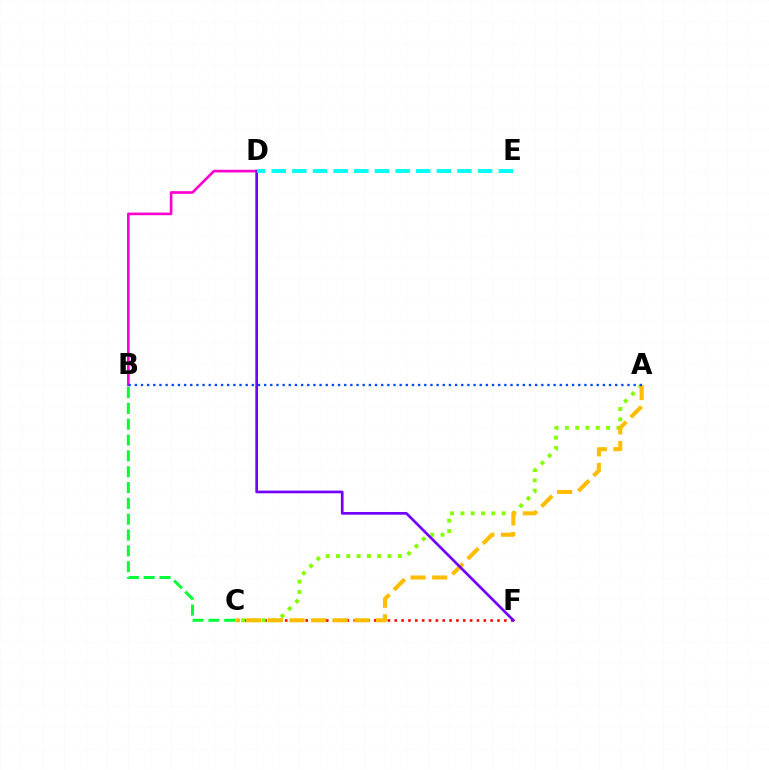{('C', 'F'): [{'color': '#ff0000', 'line_style': 'dotted', 'thickness': 1.86}], ('A', 'C'): [{'color': '#84ff00', 'line_style': 'dotted', 'thickness': 2.8}, {'color': '#ffbd00', 'line_style': 'dashed', 'thickness': 2.94}], ('B', 'D'): [{'color': '#ff00cf', 'line_style': 'solid', 'thickness': 1.91}], ('D', 'F'): [{'color': '#7200ff', 'line_style': 'solid', 'thickness': 1.94}], ('D', 'E'): [{'color': '#00fff6', 'line_style': 'dashed', 'thickness': 2.8}], ('A', 'B'): [{'color': '#004bff', 'line_style': 'dotted', 'thickness': 1.67}], ('B', 'C'): [{'color': '#00ff39', 'line_style': 'dashed', 'thickness': 2.15}]}